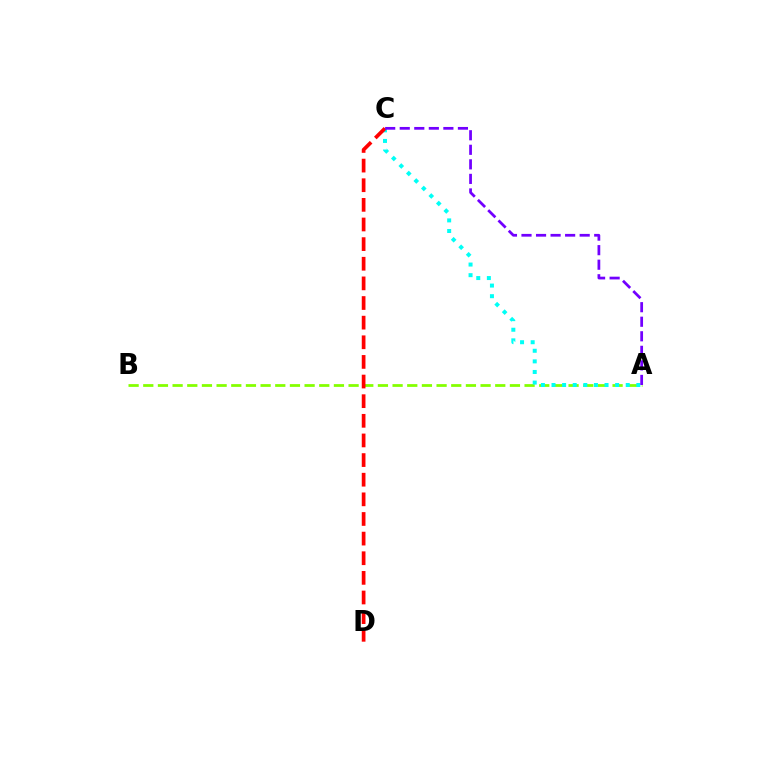{('A', 'B'): [{'color': '#84ff00', 'line_style': 'dashed', 'thickness': 1.99}], ('A', 'C'): [{'color': '#00fff6', 'line_style': 'dotted', 'thickness': 2.88}, {'color': '#7200ff', 'line_style': 'dashed', 'thickness': 1.98}], ('C', 'D'): [{'color': '#ff0000', 'line_style': 'dashed', 'thickness': 2.67}]}